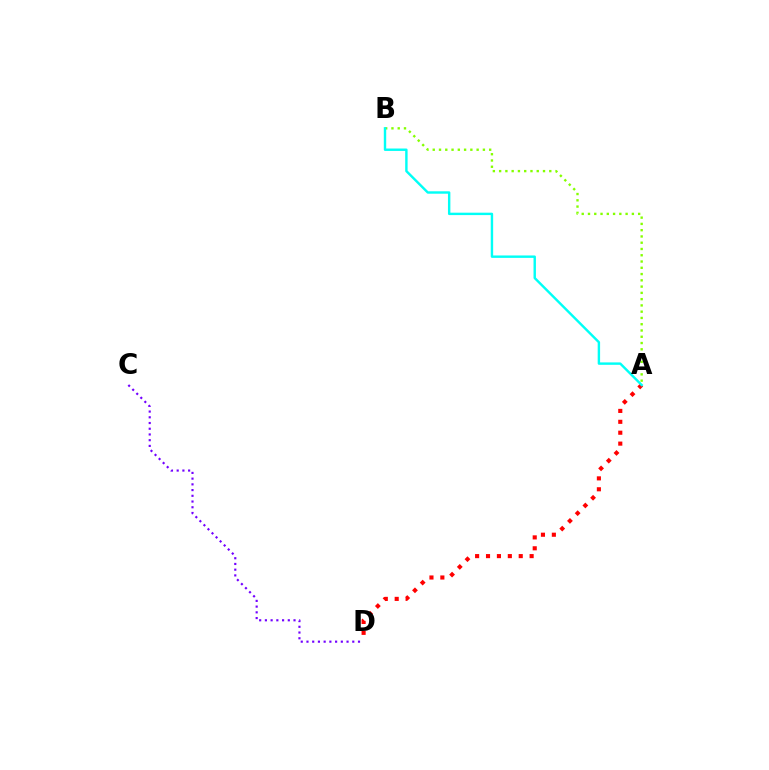{('A', 'B'): [{'color': '#84ff00', 'line_style': 'dotted', 'thickness': 1.7}, {'color': '#00fff6', 'line_style': 'solid', 'thickness': 1.74}], ('C', 'D'): [{'color': '#7200ff', 'line_style': 'dotted', 'thickness': 1.56}], ('A', 'D'): [{'color': '#ff0000', 'line_style': 'dotted', 'thickness': 2.96}]}